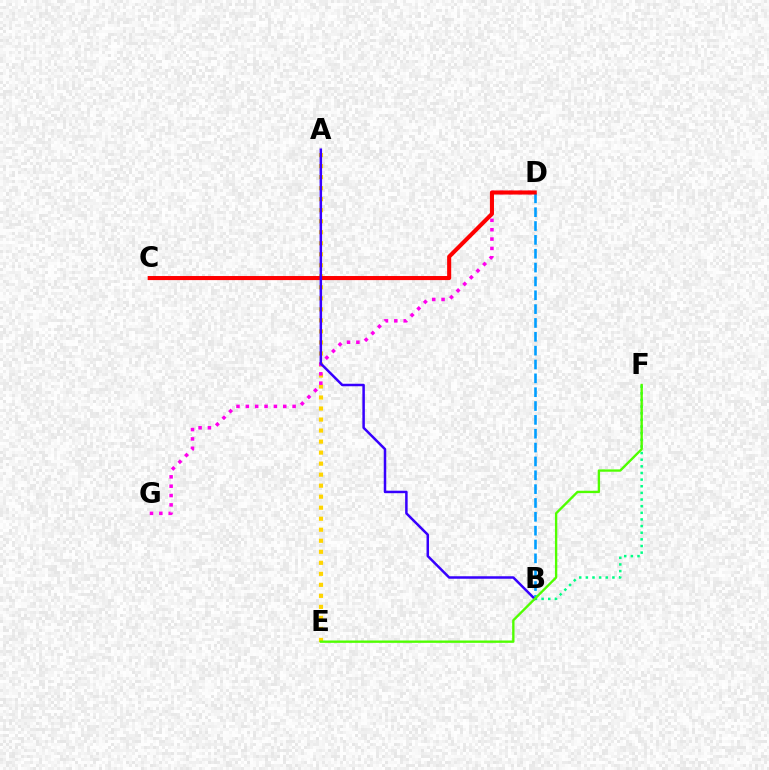{('A', 'E'): [{'color': '#ffd500', 'line_style': 'dotted', 'thickness': 2.99}], ('B', 'D'): [{'color': '#009eff', 'line_style': 'dashed', 'thickness': 1.88}], ('B', 'F'): [{'color': '#00ff86', 'line_style': 'dotted', 'thickness': 1.8}], ('D', 'G'): [{'color': '#ff00ed', 'line_style': 'dotted', 'thickness': 2.54}], ('C', 'D'): [{'color': '#ff0000', 'line_style': 'solid', 'thickness': 2.93}], ('A', 'B'): [{'color': '#3700ff', 'line_style': 'solid', 'thickness': 1.8}], ('E', 'F'): [{'color': '#4fff00', 'line_style': 'solid', 'thickness': 1.7}]}